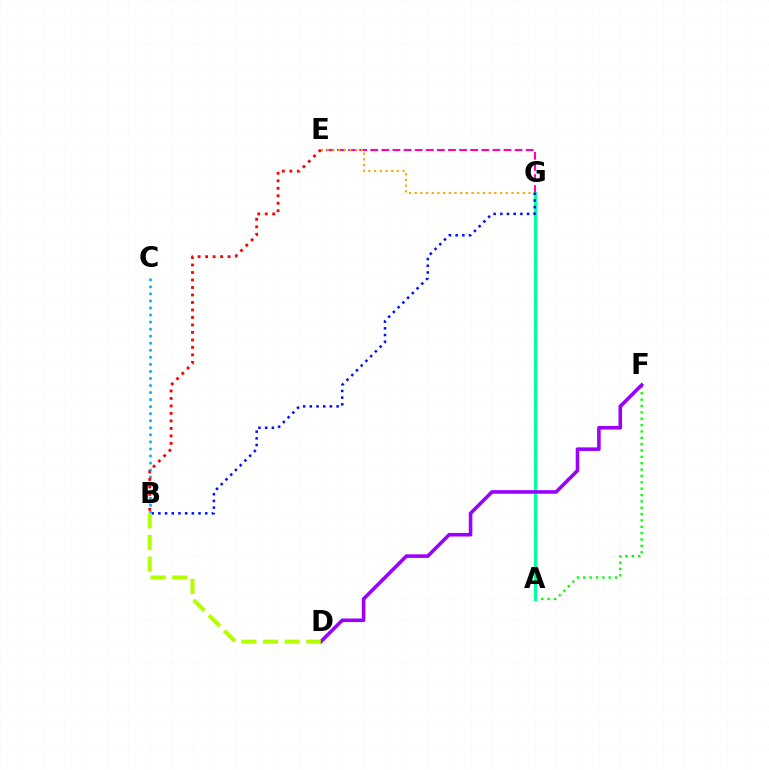{('A', 'F'): [{'color': '#08ff00', 'line_style': 'dotted', 'thickness': 1.73}], ('E', 'G'): [{'color': '#ff00bd', 'line_style': 'dashed', 'thickness': 1.51}, {'color': '#ffa500', 'line_style': 'dotted', 'thickness': 1.55}], ('A', 'G'): [{'color': '#00ff9d', 'line_style': 'solid', 'thickness': 2.2}], ('B', 'G'): [{'color': '#0010ff', 'line_style': 'dotted', 'thickness': 1.82}], ('D', 'F'): [{'color': '#9b00ff', 'line_style': 'solid', 'thickness': 2.58}], ('B', 'C'): [{'color': '#00b5ff', 'line_style': 'dotted', 'thickness': 1.91}], ('B', 'D'): [{'color': '#b3ff00', 'line_style': 'dashed', 'thickness': 2.94}], ('B', 'E'): [{'color': '#ff0000', 'line_style': 'dotted', 'thickness': 2.03}]}